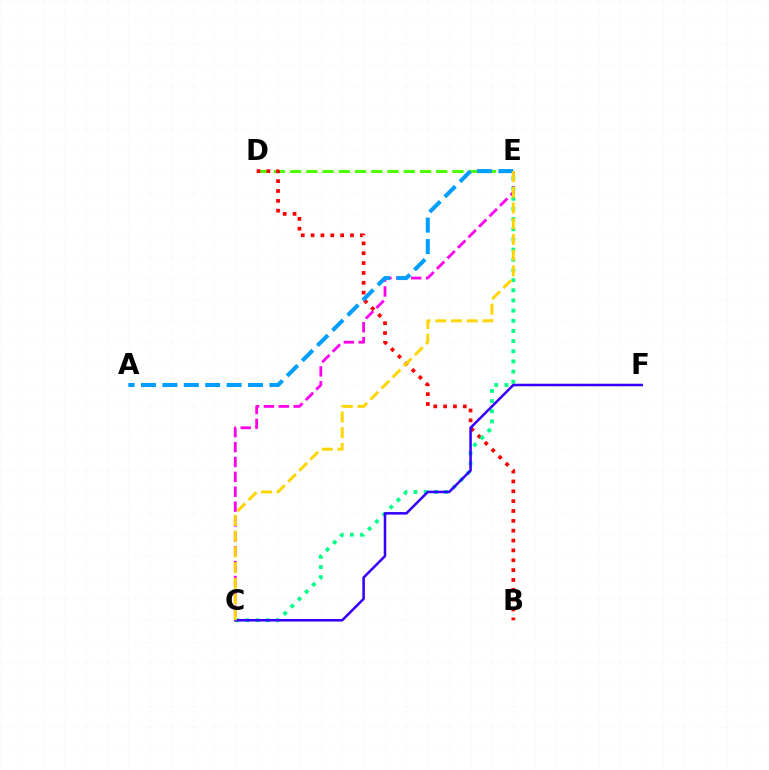{('C', 'E'): [{'color': '#ff00ed', 'line_style': 'dashed', 'thickness': 2.02}, {'color': '#00ff86', 'line_style': 'dotted', 'thickness': 2.76}, {'color': '#ffd500', 'line_style': 'dashed', 'thickness': 2.13}], ('D', 'E'): [{'color': '#4fff00', 'line_style': 'dashed', 'thickness': 2.2}], ('B', 'D'): [{'color': '#ff0000', 'line_style': 'dotted', 'thickness': 2.68}], ('C', 'F'): [{'color': '#3700ff', 'line_style': 'solid', 'thickness': 1.84}], ('A', 'E'): [{'color': '#009eff', 'line_style': 'dashed', 'thickness': 2.91}]}